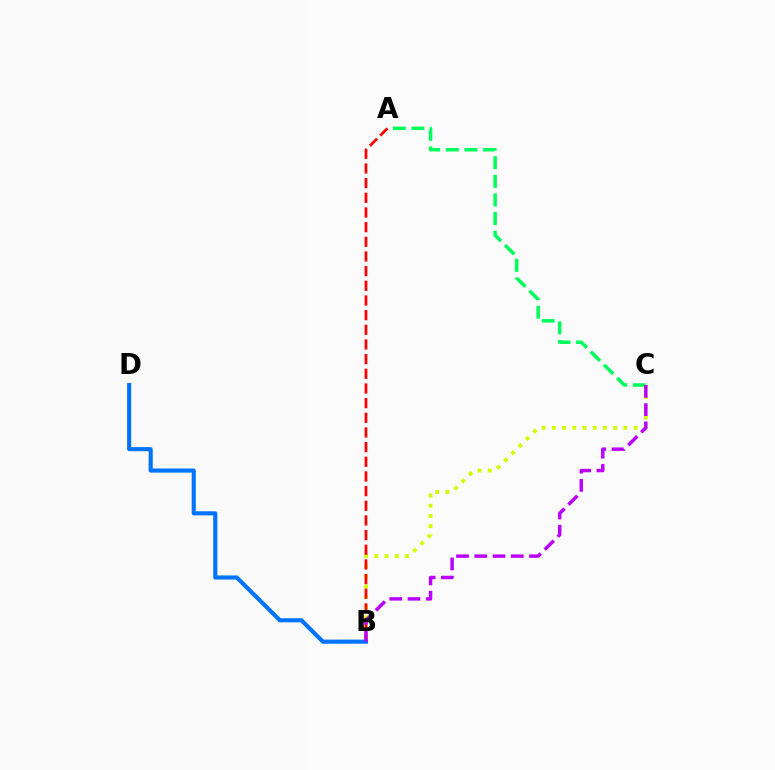{('A', 'C'): [{'color': '#00ff5c', 'line_style': 'dashed', 'thickness': 2.53}], ('B', 'C'): [{'color': '#d1ff00', 'line_style': 'dotted', 'thickness': 2.78}, {'color': '#b900ff', 'line_style': 'dashed', 'thickness': 2.48}], ('A', 'B'): [{'color': '#ff0000', 'line_style': 'dashed', 'thickness': 1.99}], ('B', 'D'): [{'color': '#0074ff', 'line_style': 'solid', 'thickness': 2.97}]}